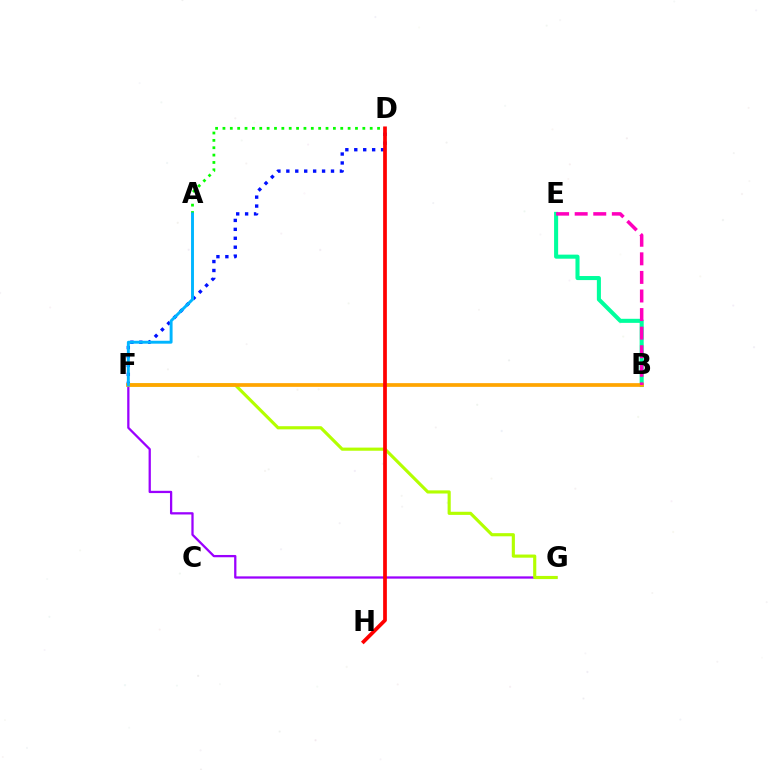{('F', 'G'): [{'color': '#9b00ff', 'line_style': 'solid', 'thickness': 1.64}, {'color': '#b3ff00', 'line_style': 'solid', 'thickness': 2.26}], ('D', 'F'): [{'color': '#0010ff', 'line_style': 'dotted', 'thickness': 2.43}], ('B', 'E'): [{'color': '#00ff9d', 'line_style': 'solid', 'thickness': 2.93}, {'color': '#ff00bd', 'line_style': 'dashed', 'thickness': 2.52}], ('A', 'D'): [{'color': '#08ff00', 'line_style': 'dotted', 'thickness': 2.0}], ('B', 'F'): [{'color': '#ffa500', 'line_style': 'solid', 'thickness': 2.67}], ('D', 'H'): [{'color': '#ff0000', 'line_style': 'solid', 'thickness': 2.68}], ('A', 'F'): [{'color': '#00b5ff', 'line_style': 'solid', 'thickness': 2.1}]}